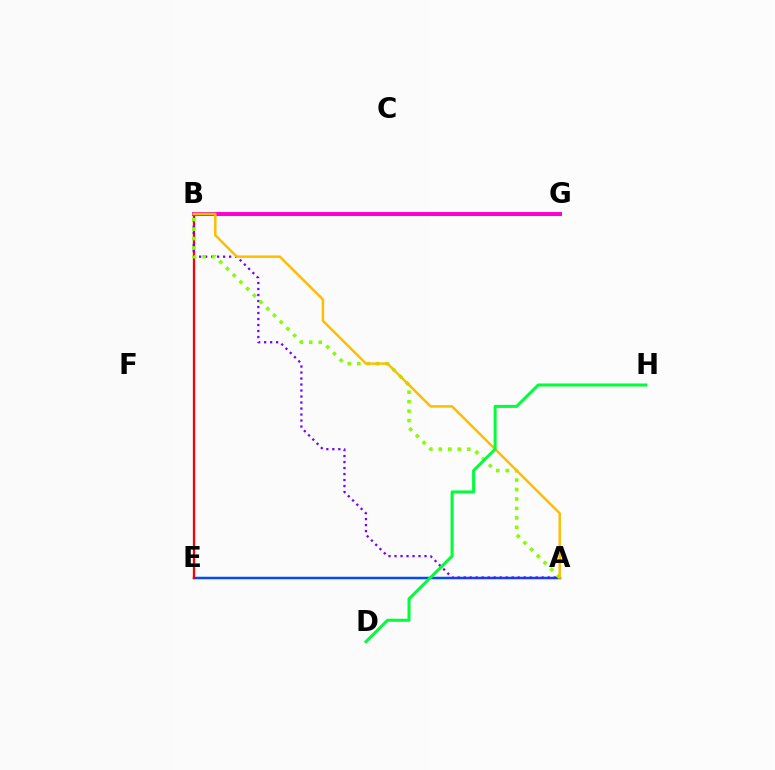{('A', 'E'): [{'color': '#004bff', 'line_style': 'solid', 'thickness': 1.8}], ('B', 'E'): [{'color': '#ff0000', 'line_style': 'solid', 'thickness': 1.65}], ('B', 'G'): [{'color': '#00fff6', 'line_style': 'solid', 'thickness': 2.19}, {'color': '#ff00cf', 'line_style': 'solid', 'thickness': 2.84}], ('A', 'B'): [{'color': '#7200ff', 'line_style': 'dotted', 'thickness': 1.63}, {'color': '#84ff00', 'line_style': 'dotted', 'thickness': 2.57}, {'color': '#ffbd00', 'line_style': 'solid', 'thickness': 1.78}], ('D', 'H'): [{'color': '#00ff39', 'line_style': 'solid', 'thickness': 2.18}]}